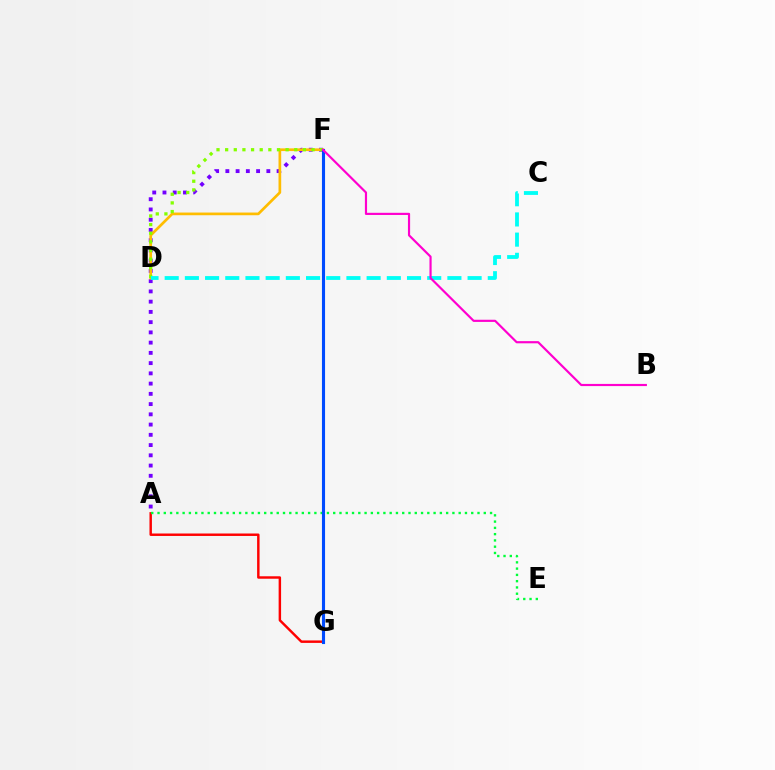{('A', 'G'): [{'color': '#ff0000', 'line_style': 'solid', 'thickness': 1.76}], ('A', 'F'): [{'color': '#7200ff', 'line_style': 'dotted', 'thickness': 2.78}], ('A', 'E'): [{'color': '#00ff39', 'line_style': 'dotted', 'thickness': 1.7}], ('D', 'F'): [{'color': '#ffbd00', 'line_style': 'solid', 'thickness': 1.94}, {'color': '#84ff00', 'line_style': 'dotted', 'thickness': 2.35}], ('F', 'G'): [{'color': '#004bff', 'line_style': 'solid', 'thickness': 2.24}], ('C', 'D'): [{'color': '#00fff6', 'line_style': 'dashed', 'thickness': 2.74}], ('B', 'F'): [{'color': '#ff00cf', 'line_style': 'solid', 'thickness': 1.56}]}